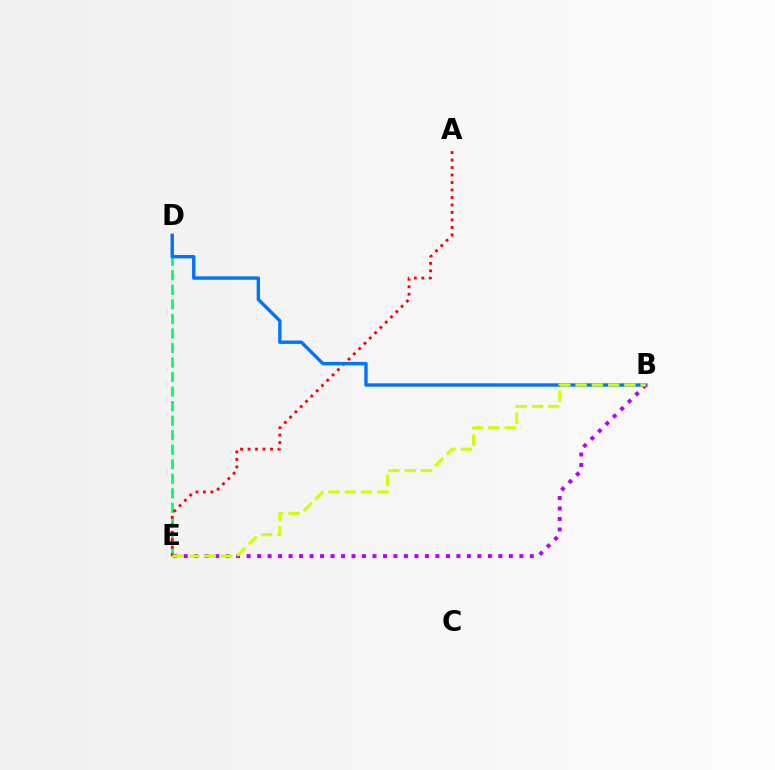{('D', 'E'): [{'color': '#00ff5c', 'line_style': 'dashed', 'thickness': 1.97}], ('A', 'E'): [{'color': '#ff0000', 'line_style': 'dotted', 'thickness': 2.03}], ('B', 'D'): [{'color': '#0074ff', 'line_style': 'solid', 'thickness': 2.44}], ('B', 'E'): [{'color': '#b900ff', 'line_style': 'dotted', 'thickness': 2.85}, {'color': '#d1ff00', 'line_style': 'dashed', 'thickness': 2.21}]}